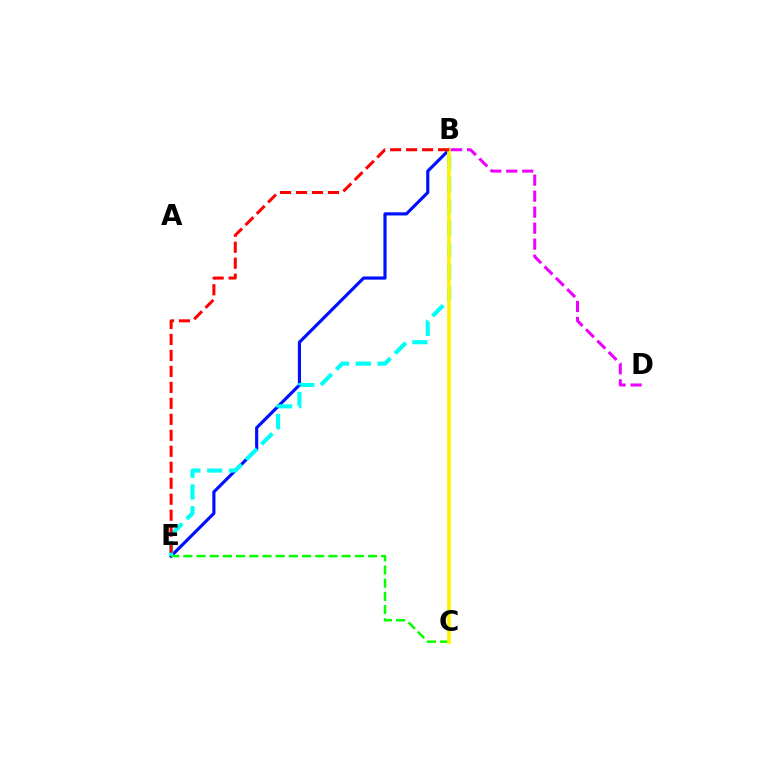{('B', 'E'): [{'color': '#0010ff', 'line_style': 'solid', 'thickness': 2.28}, {'color': '#00fff6', 'line_style': 'dashed', 'thickness': 2.96}, {'color': '#ff0000', 'line_style': 'dashed', 'thickness': 2.17}], ('C', 'E'): [{'color': '#08ff00', 'line_style': 'dashed', 'thickness': 1.79}], ('B', 'C'): [{'color': '#fcf500', 'line_style': 'solid', 'thickness': 2.64}], ('B', 'D'): [{'color': '#ee00ff', 'line_style': 'dashed', 'thickness': 2.17}]}